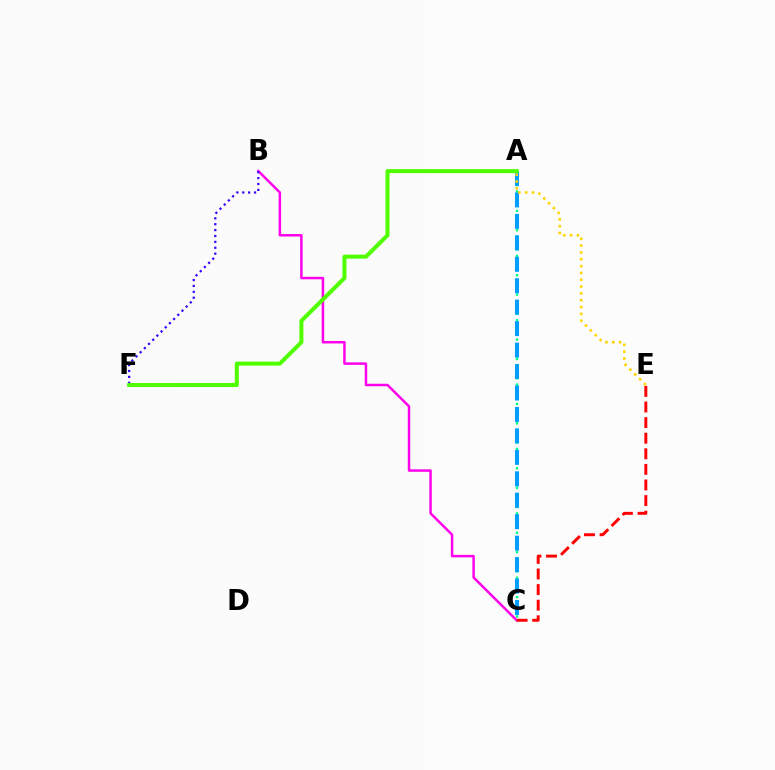{('A', 'C'): [{'color': '#00ff86', 'line_style': 'dotted', 'thickness': 1.75}, {'color': '#009eff', 'line_style': 'dashed', 'thickness': 2.91}], ('B', 'C'): [{'color': '#ff00ed', 'line_style': 'solid', 'thickness': 1.78}], ('B', 'F'): [{'color': '#3700ff', 'line_style': 'dotted', 'thickness': 1.6}], ('A', 'E'): [{'color': '#ffd500', 'line_style': 'dotted', 'thickness': 1.86}], ('C', 'E'): [{'color': '#ff0000', 'line_style': 'dashed', 'thickness': 2.12}], ('A', 'F'): [{'color': '#4fff00', 'line_style': 'solid', 'thickness': 2.88}]}